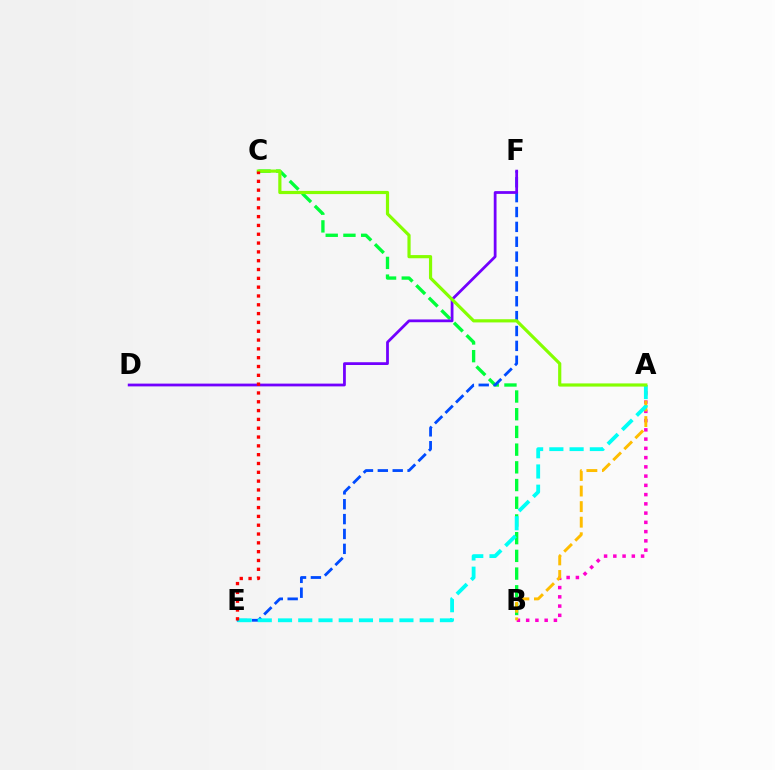{('A', 'B'): [{'color': '#ff00cf', 'line_style': 'dotted', 'thickness': 2.51}, {'color': '#ffbd00', 'line_style': 'dashed', 'thickness': 2.11}], ('B', 'C'): [{'color': '#00ff39', 'line_style': 'dashed', 'thickness': 2.41}], ('E', 'F'): [{'color': '#004bff', 'line_style': 'dashed', 'thickness': 2.02}], ('A', 'E'): [{'color': '#00fff6', 'line_style': 'dashed', 'thickness': 2.75}], ('D', 'F'): [{'color': '#7200ff', 'line_style': 'solid', 'thickness': 2.0}], ('A', 'C'): [{'color': '#84ff00', 'line_style': 'solid', 'thickness': 2.29}], ('C', 'E'): [{'color': '#ff0000', 'line_style': 'dotted', 'thickness': 2.4}]}